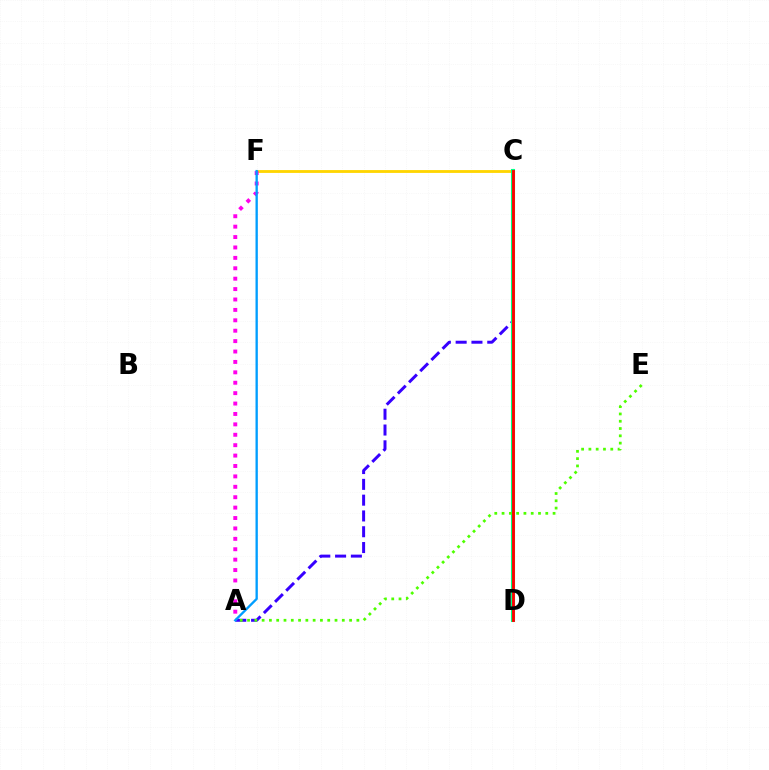{('C', 'F'): [{'color': '#ffd500', 'line_style': 'solid', 'thickness': 2.04}], ('A', 'C'): [{'color': '#3700ff', 'line_style': 'dashed', 'thickness': 2.15}], ('A', 'F'): [{'color': '#ff00ed', 'line_style': 'dotted', 'thickness': 2.83}, {'color': '#009eff', 'line_style': 'solid', 'thickness': 1.69}], ('C', 'D'): [{'color': '#00ff86', 'line_style': 'solid', 'thickness': 2.94}, {'color': '#ff0000', 'line_style': 'solid', 'thickness': 2.05}], ('A', 'E'): [{'color': '#4fff00', 'line_style': 'dotted', 'thickness': 1.98}]}